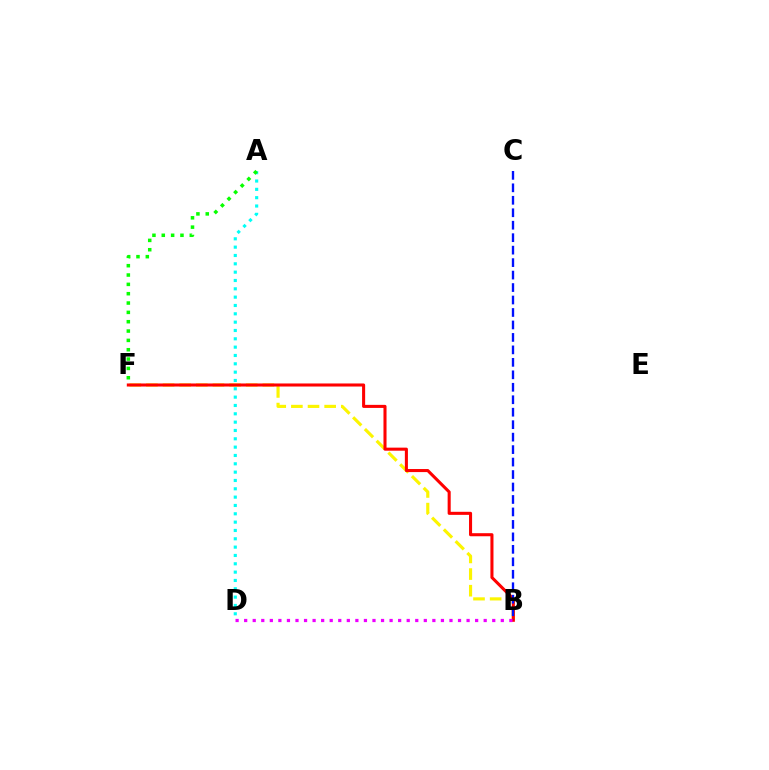{('A', 'D'): [{'color': '#00fff6', 'line_style': 'dotted', 'thickness': 2.26}], ('B', 'F'): [{'color': '#fcf500', 'line_style': 'dashed', 'thickness': 2.26}, {'color': '#ff0000', 'line_style': 'solid', 'thickness': 2.2}], ('B', 'C'): [{'color': '#0010ff', 'line_style': 'dashed', 'thickness': 1.69}], ('A', 'F'): [{'color': '#08ff00', 'line_style': 'dotted', 'thickness': 2.54}], ('B', 'D'): [{'color': '#ee00ff', 'line_style': 'dotted', 'thickness': 2.32}]}